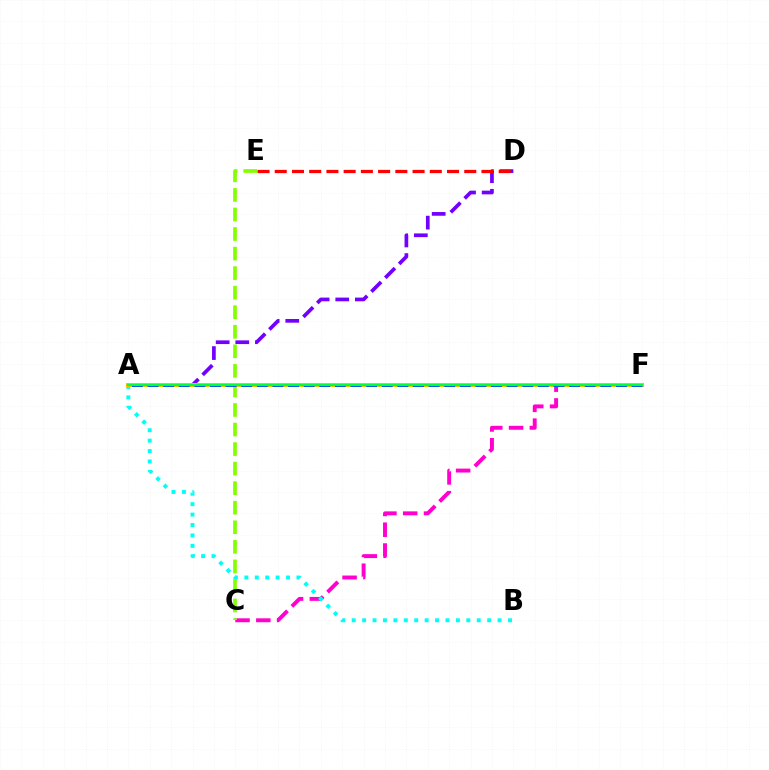{('C', 'F'): [{'color': '#ff00cf', 'line_style': 'dashed', 'thickness': 2.83}], ('A', 'D'): [{'color': '#7200ff', 'line_style': 'dashed', 'thickness': 2.66}], ('C', 'E'): [{'color': '#84ff00', 'line_style': 'dashed', 'thickness': 2.66}], ('D', 'E'): [{'color': '#ff0000', 'line_style': 'dashed', 'thickness': 2.34}], ('A', 'B'): [{'color': '#00fff6', 'line_style': 'dotted', 'thickness': 2.83}], ('A', 'F'): [{'color': '#ffbd00', 'line_style': 'solid', 'thickness': 2.89}, {'color': '#004bff', 'line_style': 'dashed', 'thickness': 2.12}, {'color': '#00ff39', 'line_style': 'solid', 'thickness': 1.55}]}